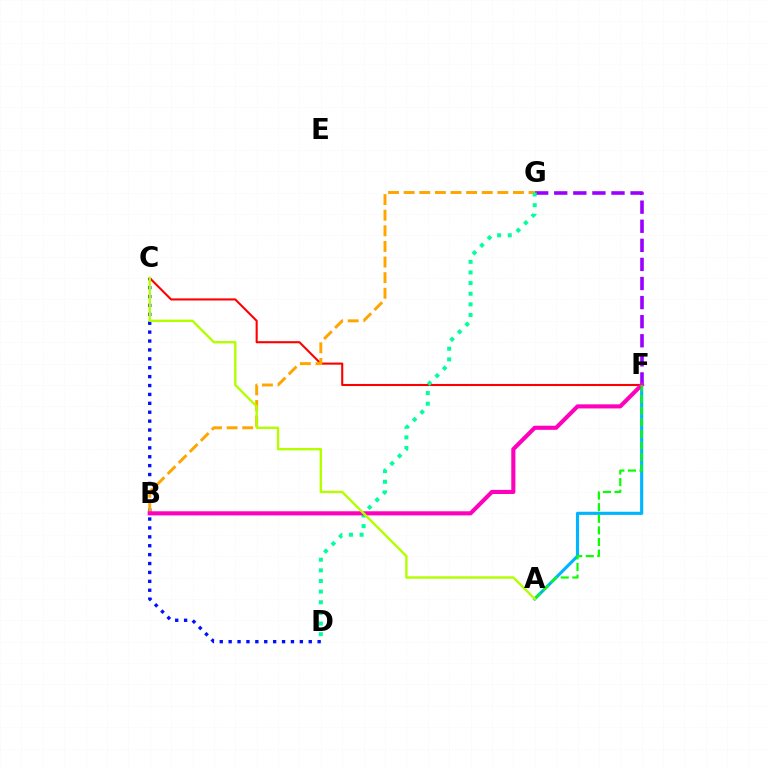{('C', 'D'): [{'color': '#0010ff', 'line_style': 'dotted', 'thickness': 2.42}], ('C', 'F'): [{'color': '#ff0000', 'line_style': 'solid', 'thickness': 1.51}], ('A', 'F'): [{'color': '#00b5ff', 'line_style': 'solid', 'thickness': 2.26}, {'color': '#08ff00', 'line_style': 'dashed', 'thickness': 1.58}], ('B', 'G'): [{'color': '#ffa500', 'line_style': 'dashed', 'thickness': 2.12}], ('F', 'G'): [{'color': '#9b00ff', 'line_style': 'dashed', 'thickness': 2.59}], ('D', 'G'): [{'color': '#00ff9d', 'line_style': 'dotted', 'thickness': 2.89}], ('B', 'F'): [{'color': '#ff00bd', 'line_style': 'solid', 'thickness': 2.95}], ('A', 'C'): [{'color': '#b3ff00', 'line_style': 'solid', 'thickness': 1.73}]}